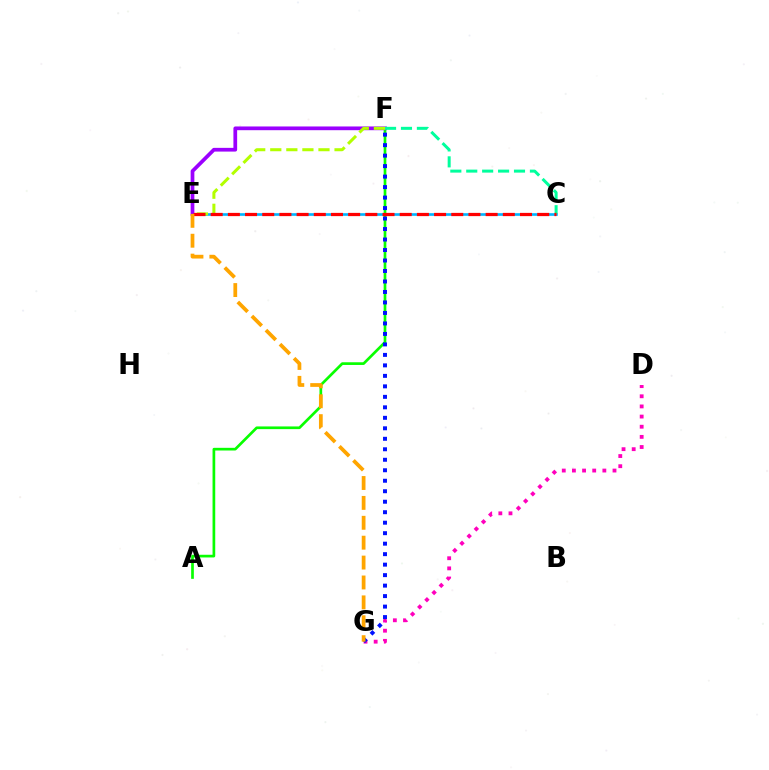{('A', 'F'): [{'color': '#08ff00', 'line_style': 'solid', 'thickness': 1.94}], ('C', 'E'): [{'color': '#00b5ff', 'line_style': 'solid', 'thickness': 1.9}, {'color': '#ff0000', 'line_style': 'dashed', 'thickness': 2.33}], ('E', 'F'): [{'color': '#9b00ff', 'line_style': 'solid', 'thickness': 2.68}, {'color': '#b3ff00', 'line_style': 'dashed', 'thickness': 2.18}], ('D', 'G'): [{'color': '#ff00bd', 'line_style': 'dotted', 'thickness': 2.76}], ('C', 'F'): [{'color': '#00ff9d', 'line_style': 'dashed', 'thickness': 2.16}], ('F', 'G'): [{'color': '#0010ff', 'line_style': 'dotted', 'thickness': 2.85}], ('E', 'G'): [{'color': '#ffa500', 'line_style': 'dashed', 'thickness': 2.7}]}